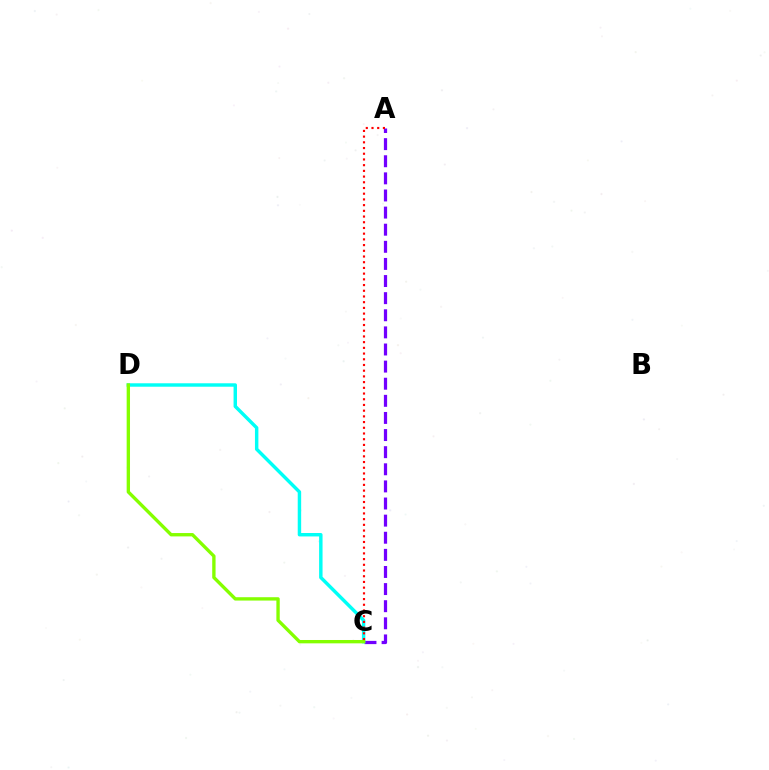{('A', 'C'): [{'color': '#7200ff', 'line_style': 'dashed', 'thickness': 2.32}, {'color': '#ff0000', 'line_style': 'dotted', 'thickness': 1.55}], ('C', 'D'): [{'color': '#00fff6', 'line_style': 'solid', 'thickness': 2.48}, {'color': '#84ff00', 'line_style': 'solid', 'thickness': 2.41}]}